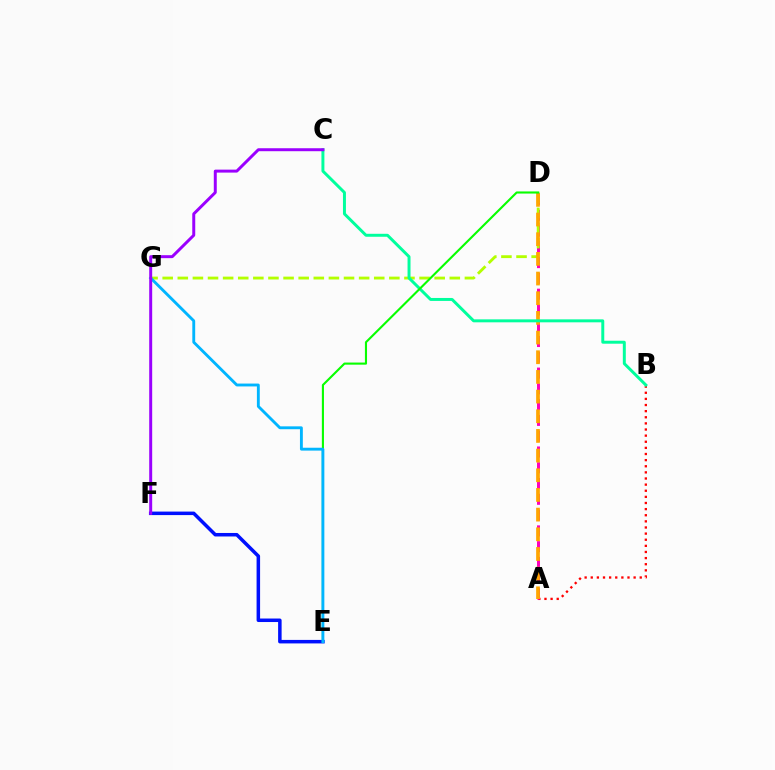{('A', 'B'): [{'color': '#ff0000', 'line_style': 'dotted', 'thickness': 1.66}], ('A', 'D'): [{'color': '#ff00bd', 'line_style': 'dashed', 'thickness': 2.14}, {'color': '#ffa500', 'line_style': 'dashed', 'thickness': 2.67}], ('D', 'G'): [{'color': '#b3ff00', 'line_style': 'dashed', 'thickness': 2.05}], ('E', 'F'): [{'color': '#0010ff', 'line_style': 'solid', 'thickness': 2.52}], ('B', 'C'): [{'color': '#00ff9d', 'line_style': 'solid', 'thickness': 2.13}], ('D', 'E'): [{'color': '#08ff00', 'line_style': 'solid', 'thickness': 1.52}], ('E', 'G'): [{'color': '#00b5ff', 'line_style': 'solid', 'thickness': 2.07}], ('C', 'F'): [{'color': '#9b00ff', 'line_style': 'solid', 'thickness': 2.13}]}